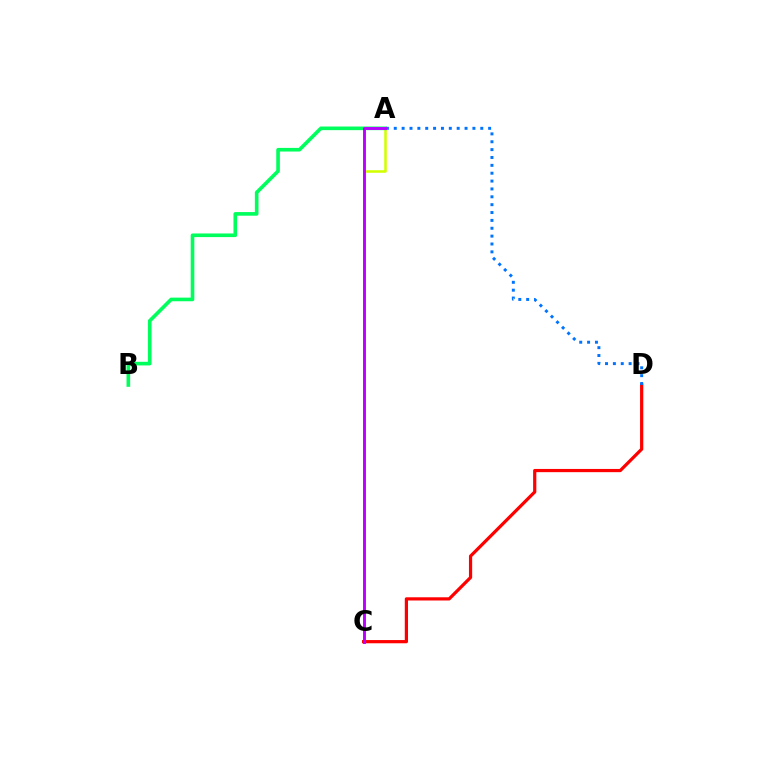{('A', 'C'): [{'color': '#d1ff00', 'line_style': 'solid', 'thickness': 1.84}, {'color': '#b900ff', 'line_style': 'solid', 'thickness': 2.07}], ('A', 'B'): [{'color': '#00ff5c', 'line_style': 'solid', 'thickness': 2.61}], ('C', 'D'): [{'color': '#ff0000', 'line_style': 'solid', 'thickness': 2.31}], ('A', 'D'): [{'color': '#0074ff', 'line_style': 'dotted', 'thickness': 2.14}]}